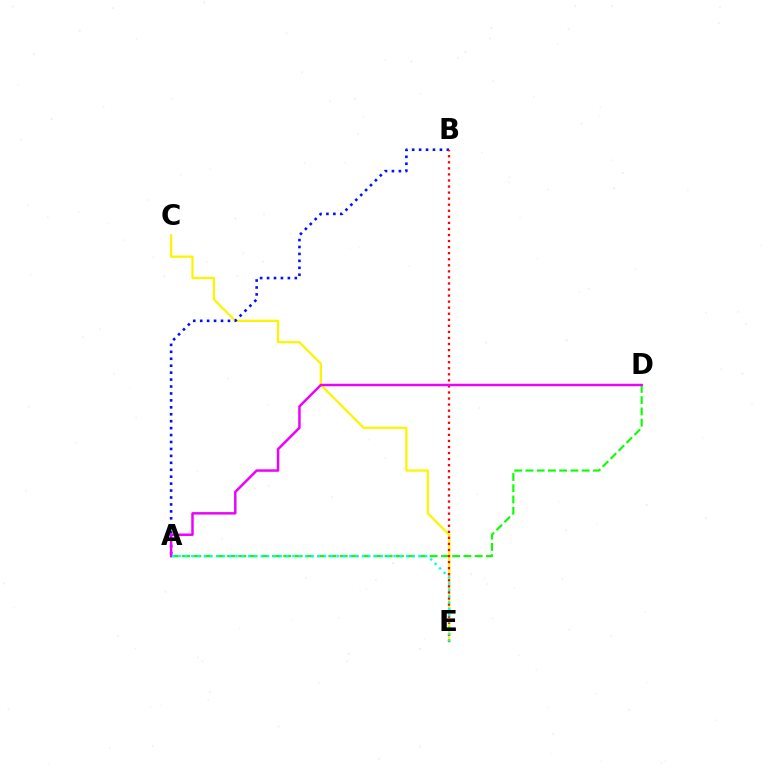{('C', 'E'): [{'color': '#fcf500', 'line_style': 'solid', 'thickness': 1.62}], ('A', 'D'): [{'color': '#08ff00', 'line_style': 'dashed', 'thickness': 1.53}, {'color': '#ee00ff', 'line_style': 'solid', 'thickness': 1.78}], ('A', 'B'): [{'color': '#0010ff', 'line_style': 'dotted', 'thickness': 1.88}], ('B', 'E'): [{'color': '#ff0000', 'line_style': 'dotted', 'thickness': 1.65}], ('A', 'E'): [{'color': '#00fff6', 'line_style': 'dotted', 'thickness': 1.72}]}